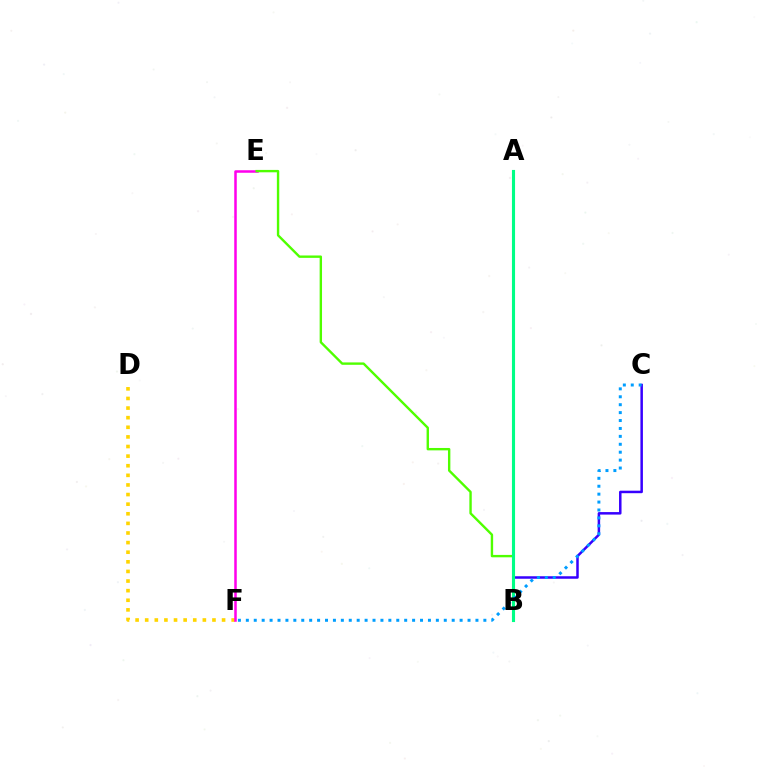{('D', 'F'): [{'color': '#ffd500', 'line_style': 'dotted', 'thickness': 2.61}], ('E', 'F'): [{'color': '#ff00ed', 'line_style': 'solid', 'thickness': 1.82}], ('B', 'C'): [{'color': '#3700ff', 'line_style': 'solid', 'thickness': 1.8}], ('A', 'B'): [{'color': '#ff0000', 'line_style': 'dotted', 'thickness': 1.82}, {'color': '#00ff86', 'line_style': 'solid', 'thickness': 2.24}], ('B', 'E'): [{'color': '#4fff00', 'line_style': 'solid', 'thickness': 1.72}], ('C', 'F'): [{'color': '#009eff', 'line_style': 'dotted', 'thickness': 2.15}]}